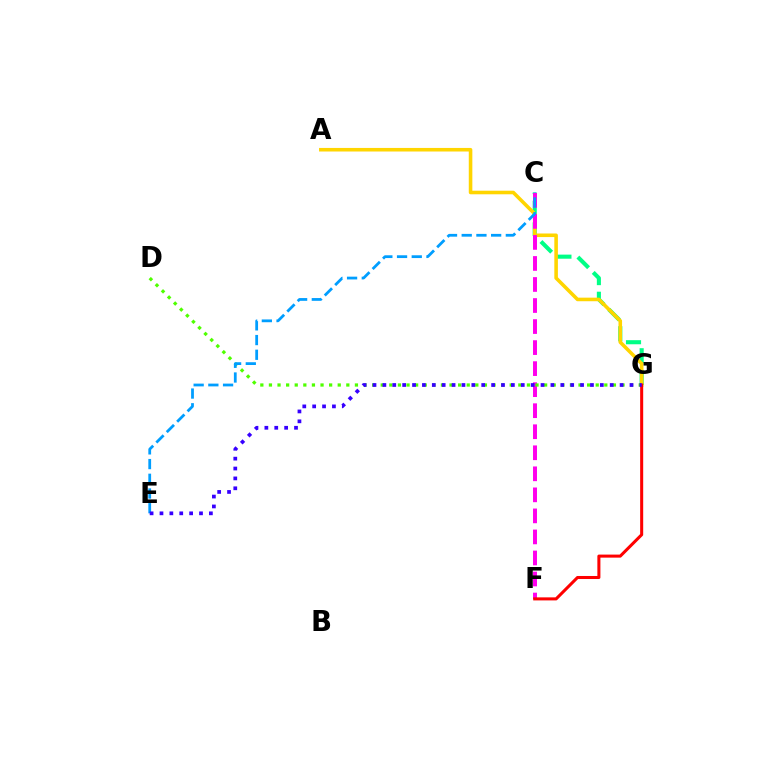{('C', 'G'): [{'color': '#00ff86', 'line_style': 'dashed', 'thickness': 2.95}], ('A', 'G'): [{'color': '#ffd500', 'line_style': 'solid', 'thickness': 2.57}], ('C', 'F'): [{'color': '#ff00ed', 'line_style': 'dashed', 'thickness': 2.86}], ('D', 'G'): [{'color': '#4fff00', 'line_style': 'dotted', 'thickness': 2.34}], ('F', 'G'): [{'color': '#ff0000', 'line_style': 'solid', 'thickness': 2.19}], ('C', 'E'): [{'color': '#009eff', 'line_style': 'dashed', 'thickness': 2.0}], ('E', 'G'): [{'color': '#3700ff', 'line_style': 'dotted', 'thickness': 2.69}]}